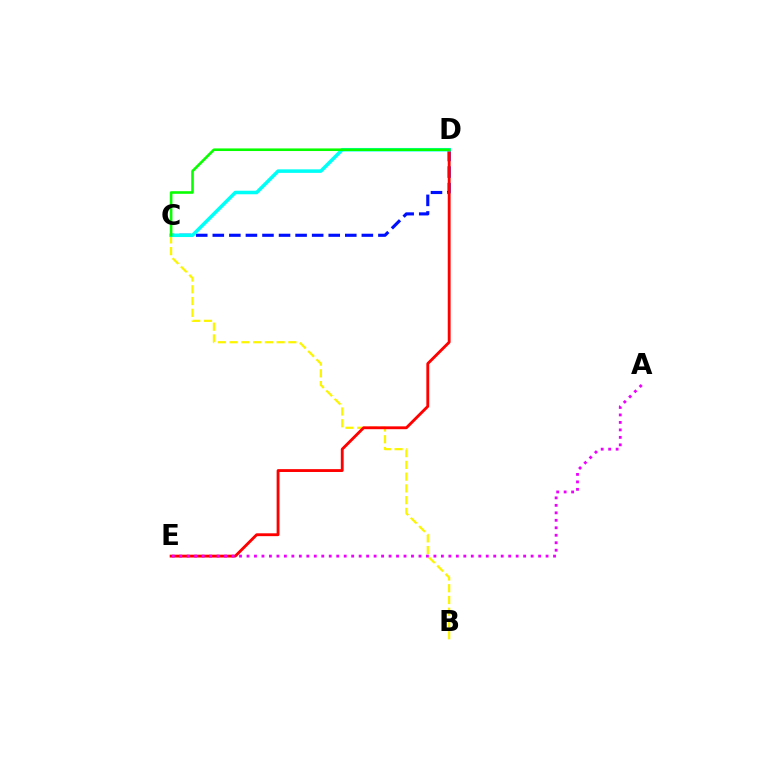{('C', 'D'): [{'color': '#0010ff', 'line_style': 'dashed', 'thickness': 2.25}, {'color': '#00fff6', 'line_style': 'solid', 'thickness': 2.54}, {'color': '#08ff00', 'line_style': 'solid', 'thickness': 1.88}], ('B', 'C'): [{'color': '#fcf500', 'line_style': 'dashed', 'thickness': 1.6}], ('D', 'E'): [{'color': '#ff0000', 'line_style': 'solid', 'thickness': 2.05}], ('A', 'E'): [{'color': '#ee00ff', 'line_style': 'dotted', 'thickness': 2.03}]}